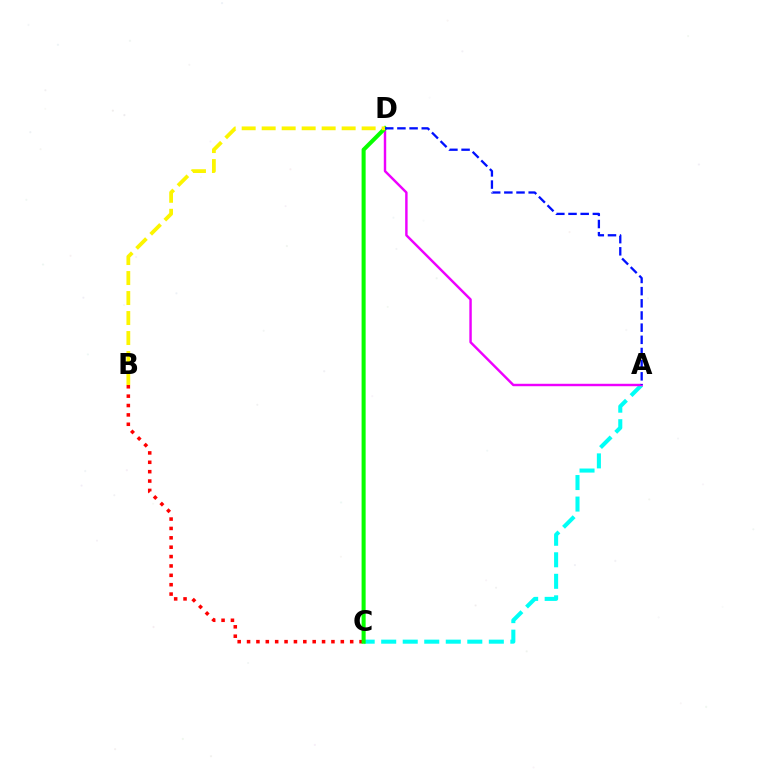{('A', 'C'): [{'color': '#00fff6', 'line_style': 'dashed', 'thickness': 2.92}], ('A', 'D'): [{'color': '#ee00ff', 'line_style': 'solid', 'thickness': 1.75}, {'color': '#0010ff', 'line_style': 'dashed', 'thickness': 1.65}], ('B', 'C'): [{'color': '#ff0000', 'line_style': 'dotted', 'thickness': 2.55}], ('C', 'D'): [{'color': '#08ff00', 'line_style': 'solid', 'thickness': 2.92}], ('B', 'D'): [{'color': '#fcf500', 'line_style': 'dashed', 'thickness': 2.72}]}